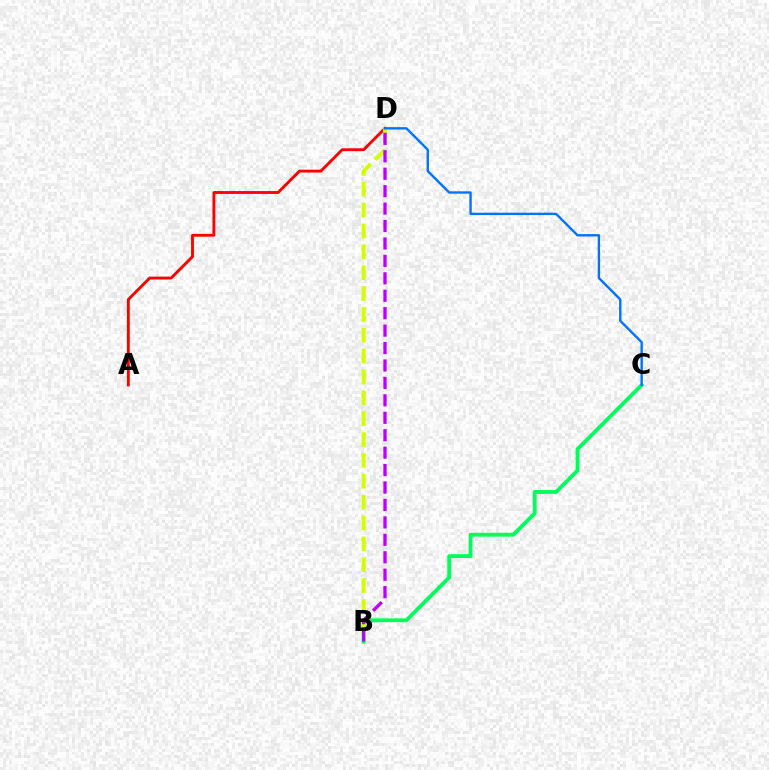{('A', 'D'): [{'color': '#ff0000', 'line_style': 'solid', 'thickness': 2.06}], ('B', 'C'): [{'color': '#00ff5c', 'line_style': 'solid', 'thickness': 2.75}], ('B', 'D'): [{'color': '#d1ff00', 'line_style': 'dashed', 'thickness': 2.83}, {'color': '#b900ff', 'line_style': 'dashed', 'thickness': 2.37}], ('C', 'D'): [{'color': '#0074ff', 'line_style': 'solid', 'thickness': 1.71}]}